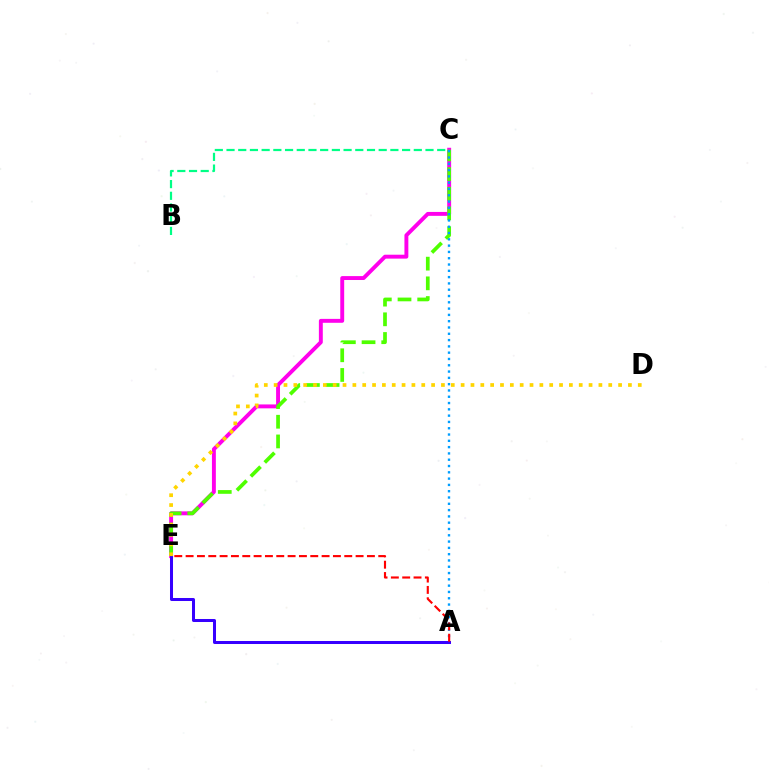{('C', 'E'): [{'color': '#ff00ed', 'line_style': 'solid', 'thickness': 2.81}, {'color': '#4fff00', 'line_style': 'dashed', 'thickness': 2.67}], ('B', 'C'): [{'color': '#00ff86', 'line_style': 'dashed', 'thickness': 1.59}], ('A', 'C'): [{'color': '#009eff', 'line_style': 'dotted', 'thickness': 1.71}], ('A', 'E'): [{'color': '#3700ff', 'line_style': 'solid', 'thickness': 2.17}, {'color': '#ff0000', 'line_style': 'dashed', 'thickness': 1.54}], ('D', 'E'): [{'color': '#ffd500', 'line_style': 'dotted', 'thickness': 2.67}]}